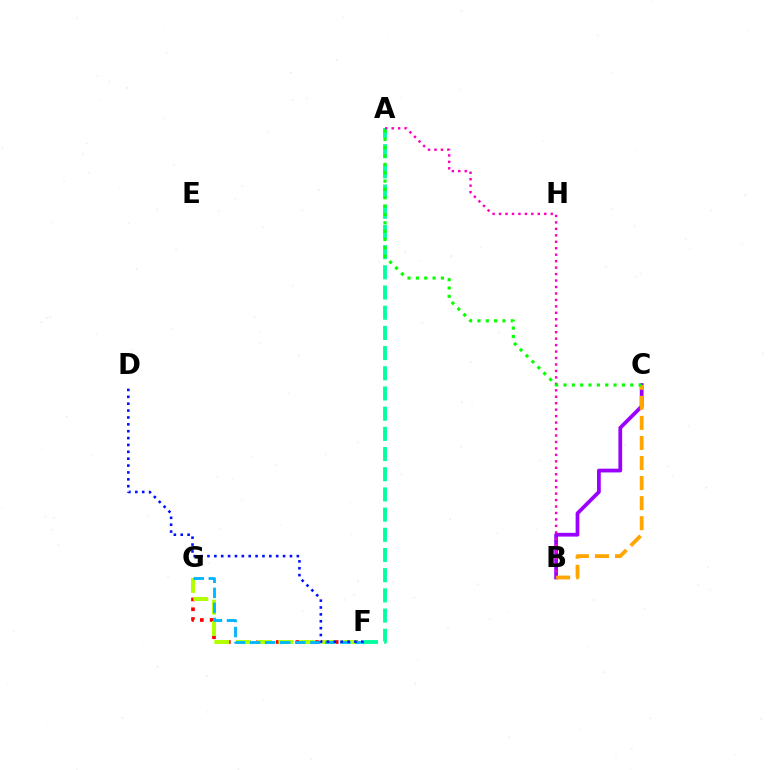{('B', 'C'): [{'color': '#9b00ff', 'line_style': 'solid', 'thickness': 2.7}, {'color': '#ffa500', 'line_style': 'dashed', 'thickness': 2.72}], ('F', 'G'): [{'color': '#ff0000', 'line_style': 'dotted', 'thickness': 2.66}, {'color': '#b3ff00', 'line_style': 'dashed', 'thickness': 2.9}, {'color': '#00b5ff', 'line_style': 'dashed', 'thickness': 2.04}], ('D', 'F'): [{'color': '#0010ff', 'line_style': 'dotted', 'thickness': 1.87}], ('A', 'F'): [{'color': '#00ff9d', 'line_style': 'dashed', 'thickness': 2.74}], ('A', 'B'): [{'color': '#ff00bd', 'line_style': 'dotted', 'thickness': 1.75}], ('A', 'C'): [{'color': '#08ff00', 'line_style': 'dotted', 'thickness': 2.27}]}